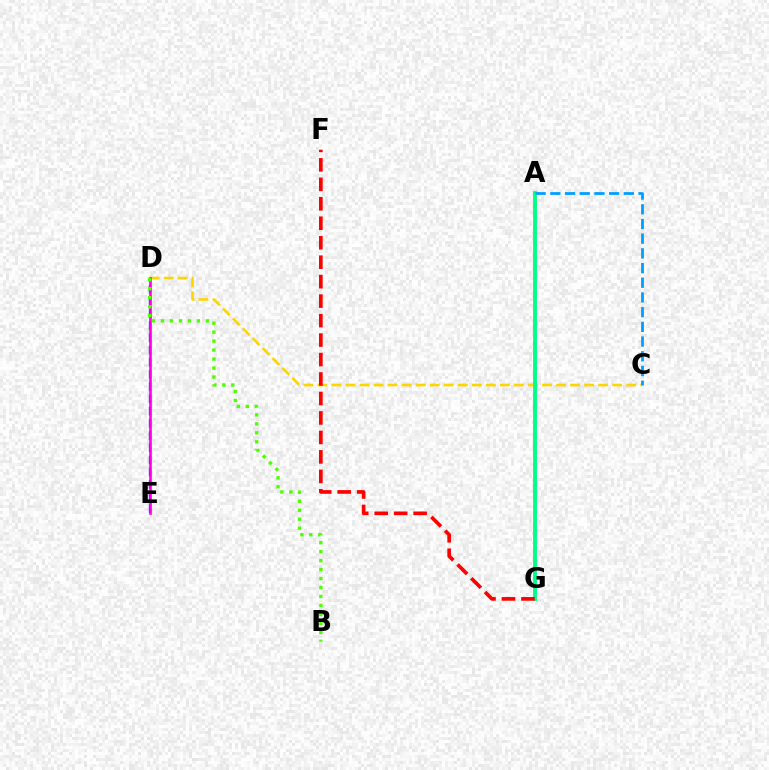{('C', 'D'): [{'color': '#ffd500', 'line_style': 'dashed', 'thickness': 1.91}], ('A', 'G'): [{'color': '#00ff86', 'line_style': 'solid', 'thickness': 2.78}], ('F', 'G'): [{'color': '#ff0000', 'line_style': 'dashed', 'thickness': 2.64}], ('D', 'E'): [{'color': '#3700ff', 'line_style': 'dashed', 'thickness': 1.66}, {'color': '#ff00ed', 'line_style': 'solid', 'thickness': 1.9}], ('B', 'D'): [{'color': '#4fff00', 'line_style': 'dotted', 'thickness': 2.44}], ('A', 'C'): [{'color': '#009eff', 'line_style': 'dashed', 'thickness': 2.0}]}